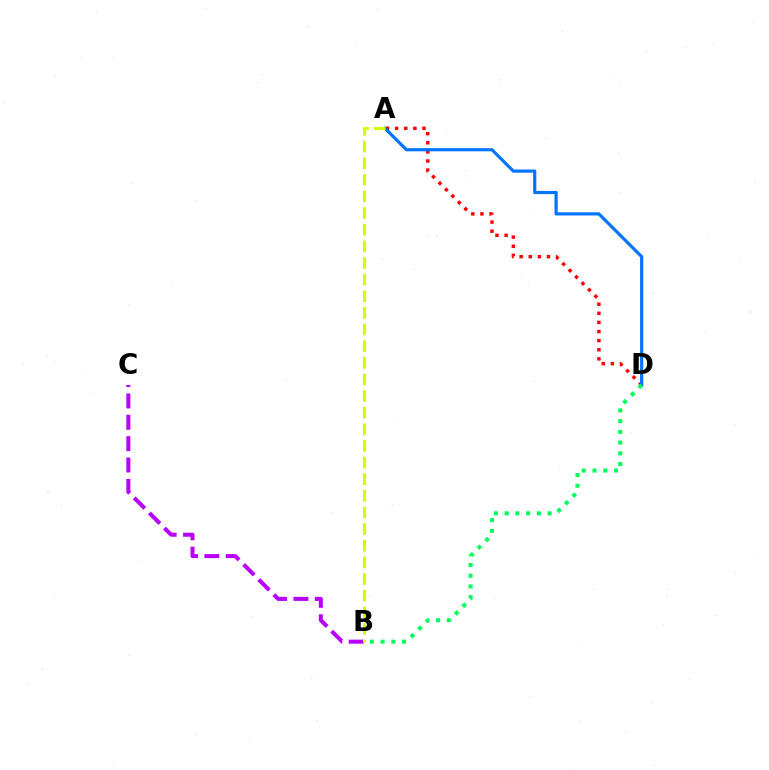{('B', 'C'): [{'color': '#b900ff', 'line_style': 'dashed', 'thickness': 2.9}], ('A', 'D'): [{'color': '#ff0000', 'line_style': 'dotted', 'thickness': 2.48}, {'color': '#0074ff', 'line_style': 'solid', 'thickness': 2.29}], ('A', 'B'): [{'color': '#d1ff00', 'line_style': 'dashed', 'thickness': 2.26}], ('B', 'D'): [{'color': '#00ff5c', 'line_style': 'dotted', 'thickness': 2.92}]}